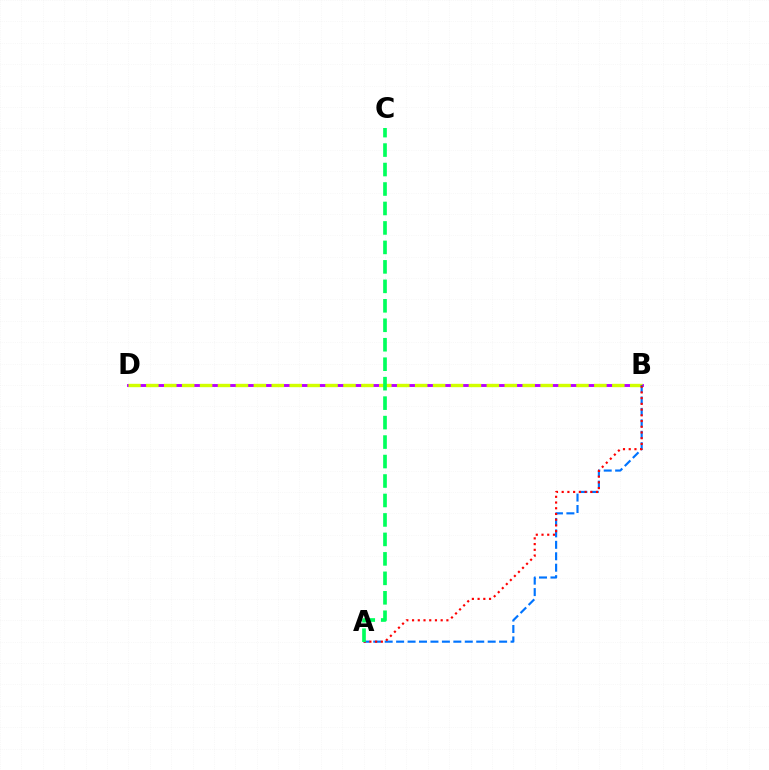{('B', 'D'): [{'color': '#b900ff', 'line_style': 'solid', 'thickness': 2.09}, {'color': '#d1ff00', 'line_style': 'dashed', 'thickness': 2.43}], ('A', 'B'): [{'color': '#0074ff', 'line_style': 'dashed', 'thickness': 1.55}, {'color': '#ff0000', 'line_style': 'dotted', 'thickness': 1.55}], ('A', 'C'): [{'color': '#00ff5c', 'line_style': 'dashed', 'thickness': 2.64}]}